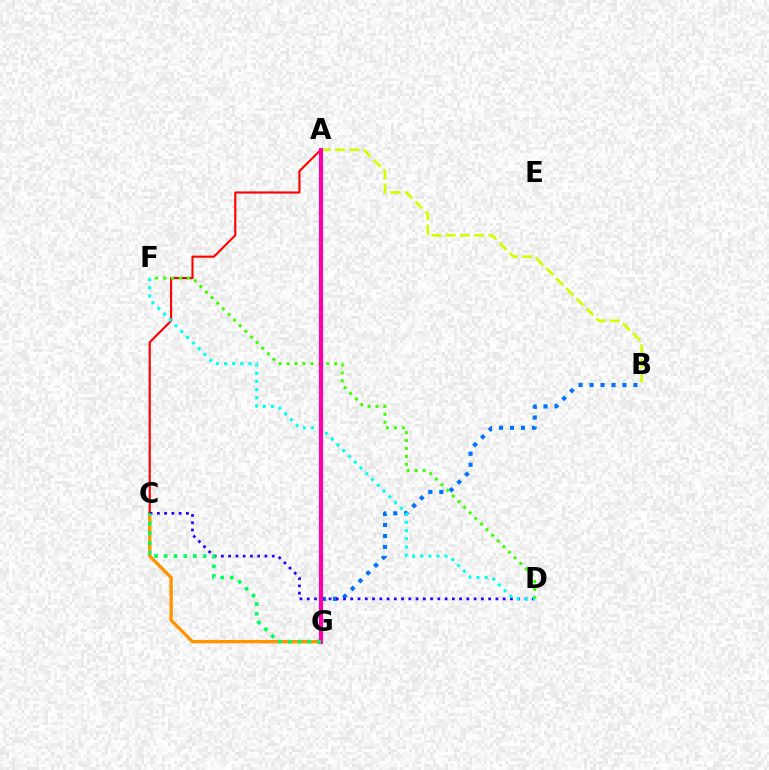{('C', 'G'): [{'color': '#ff9400', 'line_style': 'solid', 'thickness': 2.41}, {'color': '#00ff5c', 'line_style': 'dotted', 'thickness': 2.64}], ('A', 'C'): [{'color': '#ff0000', 'line_style': 'solid', 'thickness': 1.53}], ('A', 'B'): [{'color': '#d1ff00', 'line_style': 'dashed', 'thickness': 1.94}], ('B', 'G'): [{'color': '#0074ff', 'line_style': 'dotted', 'thickness': 2.98}], ('C', 'D'): [{'color': '#2500ff', 'line_style': 'dotted', 'thickness': 1.97}], ('D', 'F'): [{'color': '#3dff00', 'line_style': 'dotted', 'thickness': 2.16}, {'color': '#00fff6', 'line_style': 'dotted', 'thickness': 2.21}], ('A', 'G'): [{'color': '#b900ff', 'line_style': 'solid', 'thickness': 1.99}, {'color': '#ff00ac', 'line_style': 'solid', 'thickness': 3.0}]}